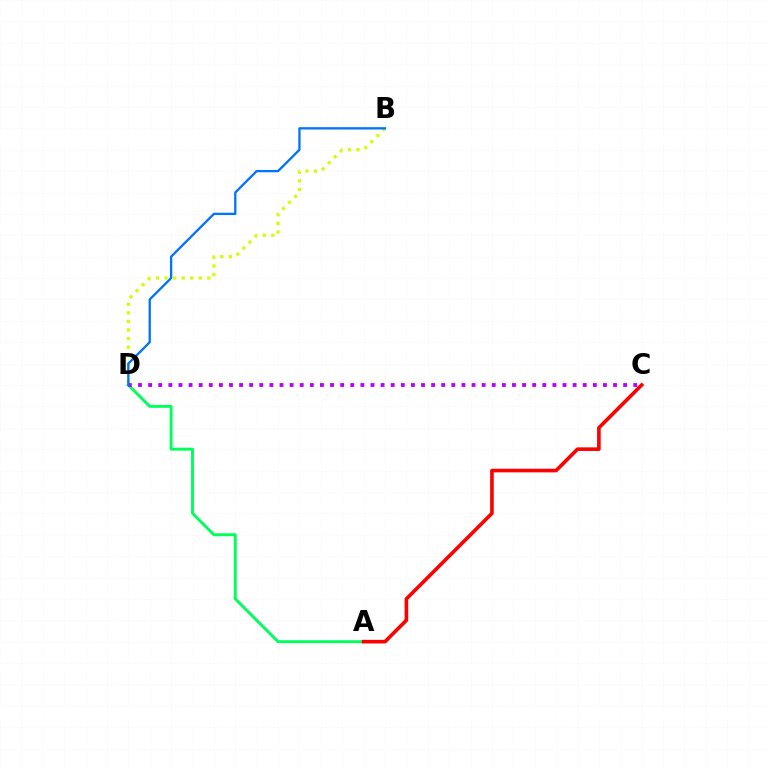{('A', 'D'): [{'color': '#00ff5c', 'line_style': 'solid', 'thickness': 2.1}], ('B', 'D'): [{'color': '#d1ff00', 'line_style': 'dotted', 'thickness': 2.33}, {'color': '#0074ff', 'line_style': 'solid', 'thickness': 1.67}], ('C', 'D'): [{'color': '#b900ff', 'line_style': 'dotted', 'thickness': 2.75}], ('A', 'C'): [{'color': '#ff0000', 'line_style': 'solid', 'thickness': 2.6}]}